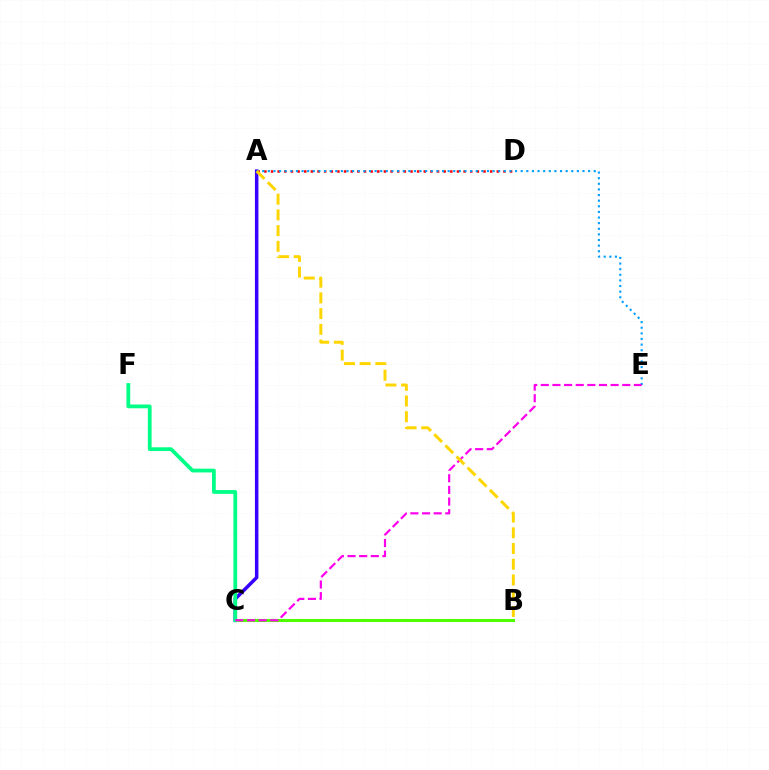{('A', 'C'): [{'color': '#3700ff', 'line_style': 'solid', 'thickness': 2.52}], ('B', 'C'): [{'color': '#4fff00', 'line_style': 'solid', 'thickness': 2.19}], ('A', 'D'): [{'color': '#ff0000', 'line_style': 'dotted', 'thickness': 1.8}], ('A', 'E'): [{'color': '#009eff', 'line_style': 'dotted', 'thickness': 1.53}], ('C', 'F'): [{'color': '#00ff86', 'line_style': 'solid', 'thickness': 2.72}], ('C', 'E'): [{'color': '#ff00ed', 'line_style': 'dashed', 'thickness': 1.58}], ('A', 'B'): [{'color': '#ffd500', 'line_style': 'dashed', 'thickness': 2.14}]}